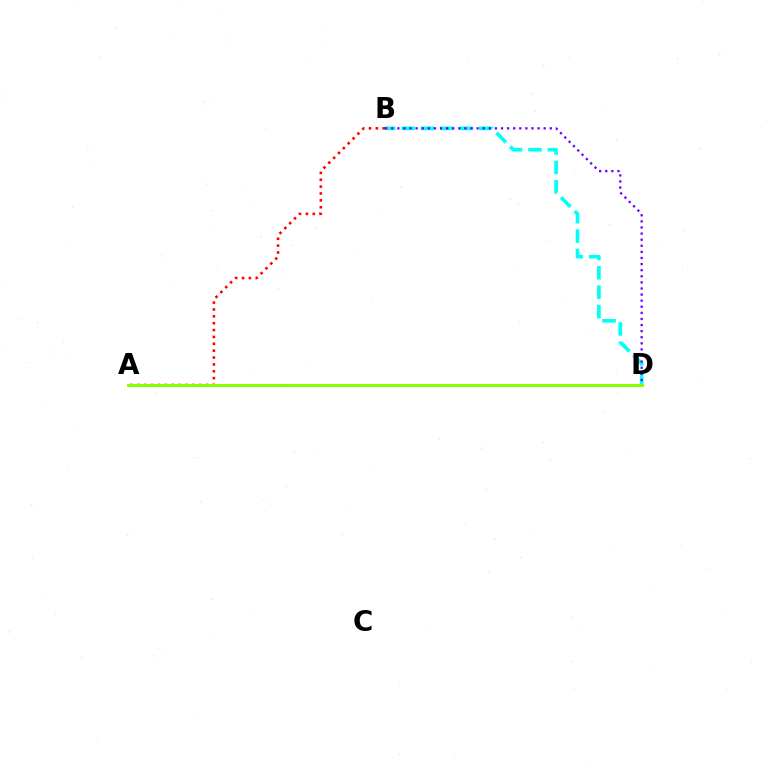{('A', 'B'): [{'color': '#ff0000', 'line_style': 'dotted', 'thickness': 1.87}], ('B', 'D'): [{'color': '#00fff6', 'line_style': 'dashed', 'thickness': 2.63}, {'color': '#7200ff', 'line_style': 'dotted', 'thickness': 1.66}], ('A', 'D'): [{'color': '#84ff00', 'line_style': 'solid', 'thickness': 2.13}]}